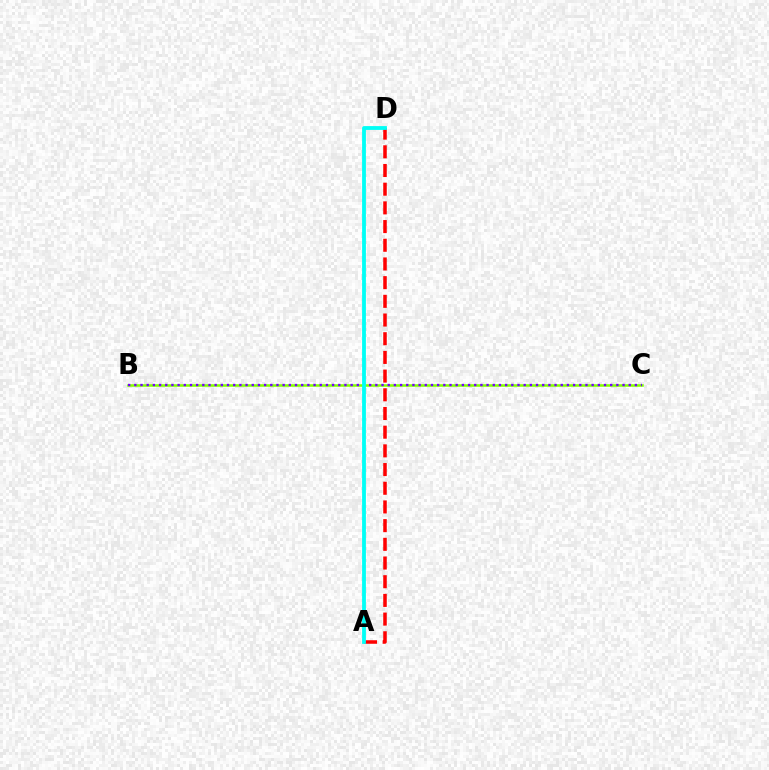{('B', 'C'): [{'color': '#84ff00', 'line_style': 'solid', 'thickness': 1.83}, {'color': '#7200ff', 'line_style': 'dotted', 'thickness': 1.68}], ('A', 'D'): [{'color': '#ff0000', 'line_style': 'dashed', 'thickness': 2.54}, {'color': '#00fff6', 'line_style': 'solid', 'thickness': 2.74}]}